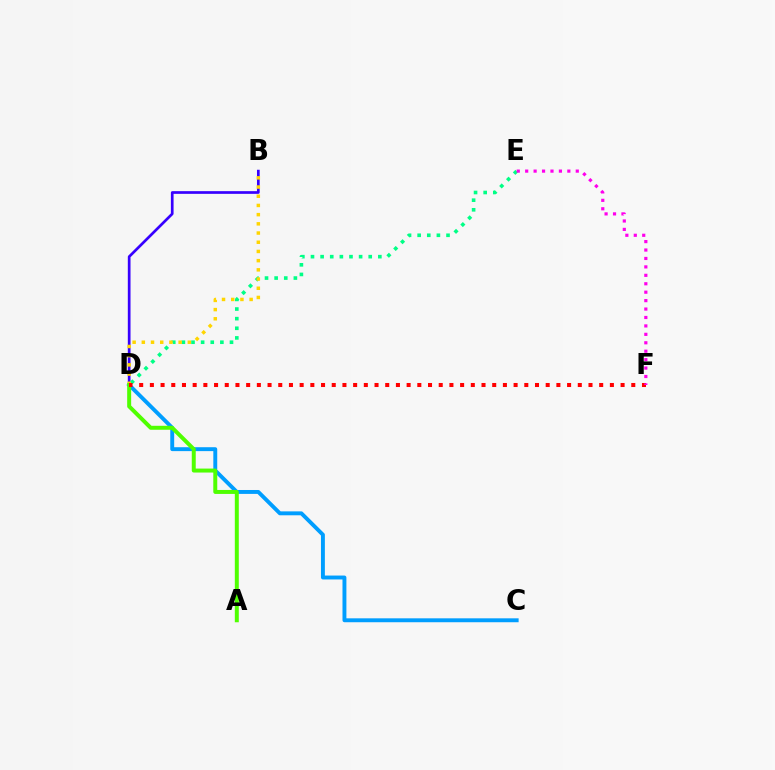{('B', 'D'): [{'color': '#3700ff', 'line_style': 'solid', 'thickness': 1.94}, {'color': '#ffd500', 'line_style': 'dotted', 'thickness': 2.5}], ('D', 'E'): [{'color': '#00ff86', 'line_style': 'dotted', 'thickness': 2.61}], ('C', 'D'): [{'color': '#009eff', 'line_style': 'solid', 'thickness': 2.81}], ('A', 'D'): [{'color': '#4fff00', 'line_style': 'solid', 'thickness': 2.86}], ('D', 'F'): [{'color': '#ff0000', 'line_style': 'dotted', 'thickness': 2.91}], ('E', 'F'): [{'color': '#ff00ed', 'line_style': 'dotted', 'thickness': 2.29}]}